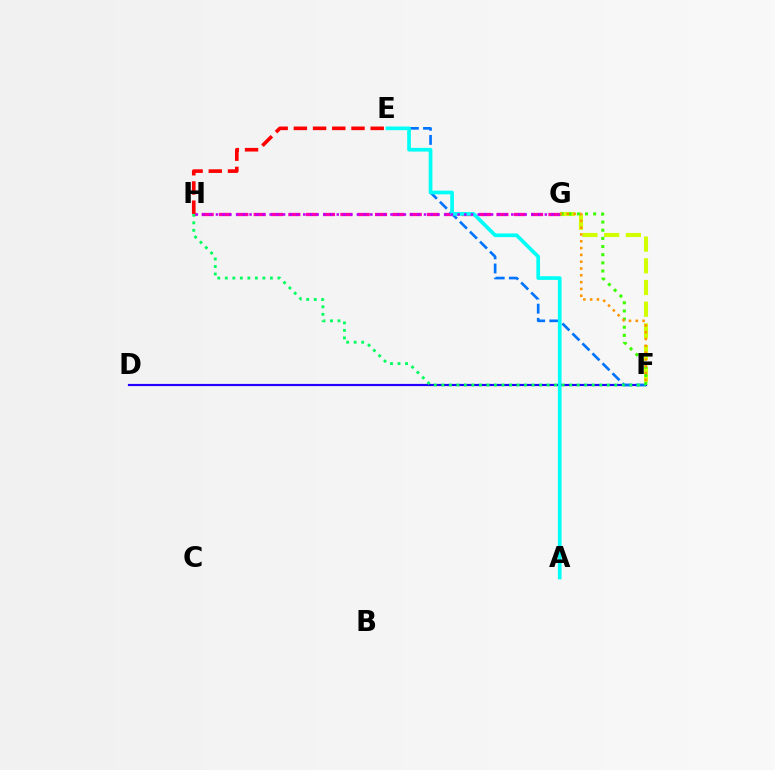{('D', 'F'): [{'color': '#2500ff', 'line_style': 'solid', 'thickness': 1.58}], ('F', 'G'): [{'color': '#d1ff00', 'line_style': 'dashed', 'thickness': 2.95}, {'color': '#3dff00', 'line_style': 'dotted', 'thickness': 2.21}, {'color': '#ff9400', 'line_style': 'dotted', 'thickness': 1.85}], ('G', 'H'): [{'color': '#ff00ac', 'line_style': 'dashed', 'thickness': 2.36}, {'color': '#b900ff', 'line_style': 'dotted', 'thickness': 1.82}], ('E', 'F'): [{'color': '#0074ff', 'line_style': 'dashed', 'thickness': 1.92}], ('A', 'E'): [{'color': '#00fff6', 'line_style': 'solid', 'thickness': 2.65}], ('F', 'H'): [{'color': '#00ff5c', 'line_style': 'dotted', 'thickness': 2.04}], ('E', 'H'): [{'color': '#ff0000', 'line_style': 'dashed', 'thickness': 2.61}]}